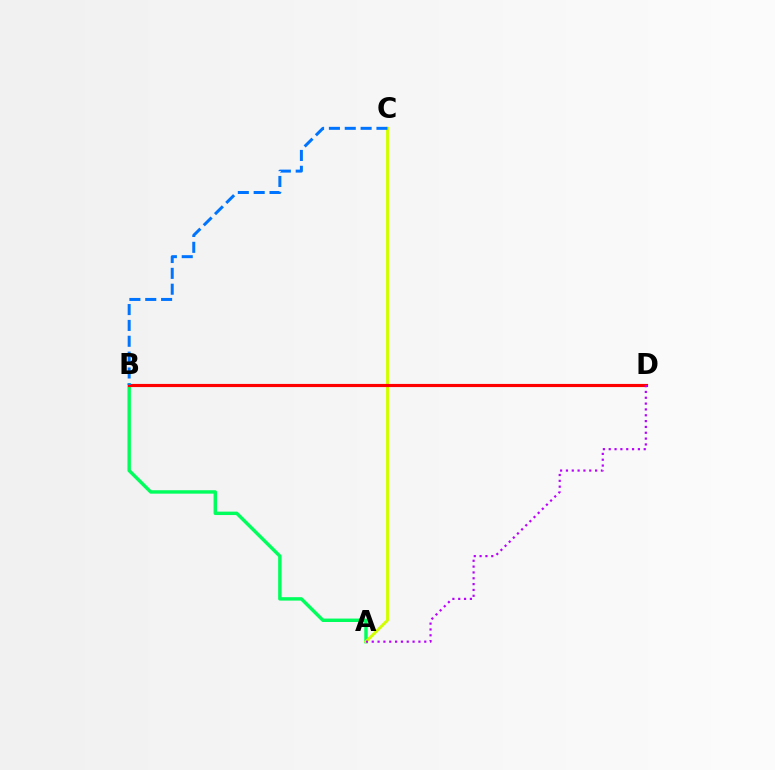{('A', 'B'): [{'color': '#00ff5c', 'line_style': 'solid', 'thickness': 2.47}], ('A', 'C'): [{'color': '#d1ff00', 'line_style': 'solid', 'thickness': 2.11}], ('B', 'D'): [{'color': '#ff0000', 'line_style': 'solid', 'thickness': 2.26}], ('B', 'C'): [{'color': '#0074ff', 'line_style': 'dashed', 'thickness': 2.15}], ('A', 'D'): [{'color': '#b900ff', 'line_style': 'dotted', 'thickness': 1.59}]}